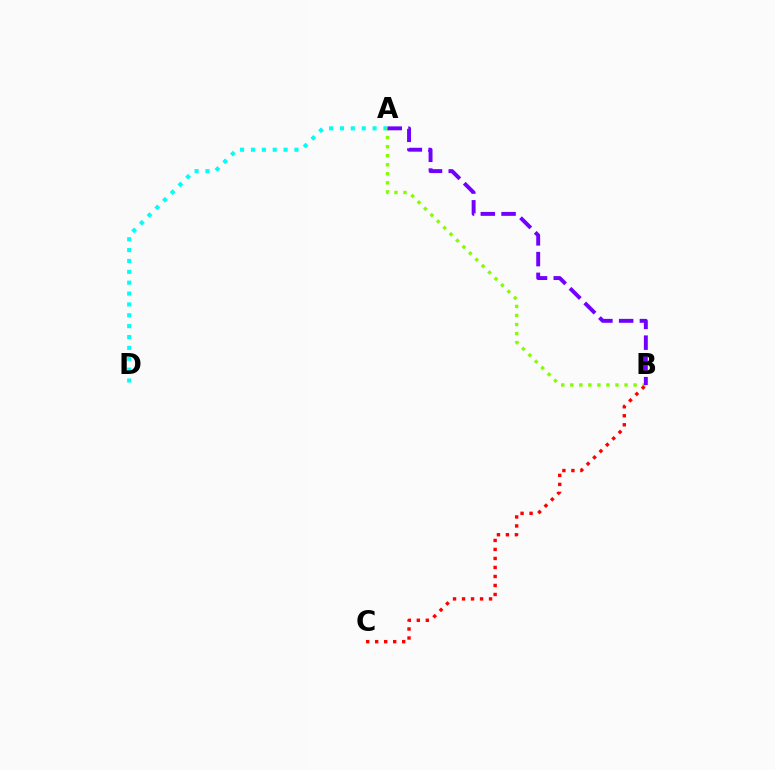{('A', 'D'): [{'color': '#00fff6', 'line_style': 'dotted', 'thickness': 2.95}], ('A', 'B'): [{'color': '#84ff00', 'line_style': 'dotted', 'thickness': 2.46}, {'color': '#7200ff', 'line_style': 'dashed', 'thickness': 2.82}], ('B', 'C'): [{'color': '#ff0000', 'line_style': 'dotted', 'thickness': 2.45}]}